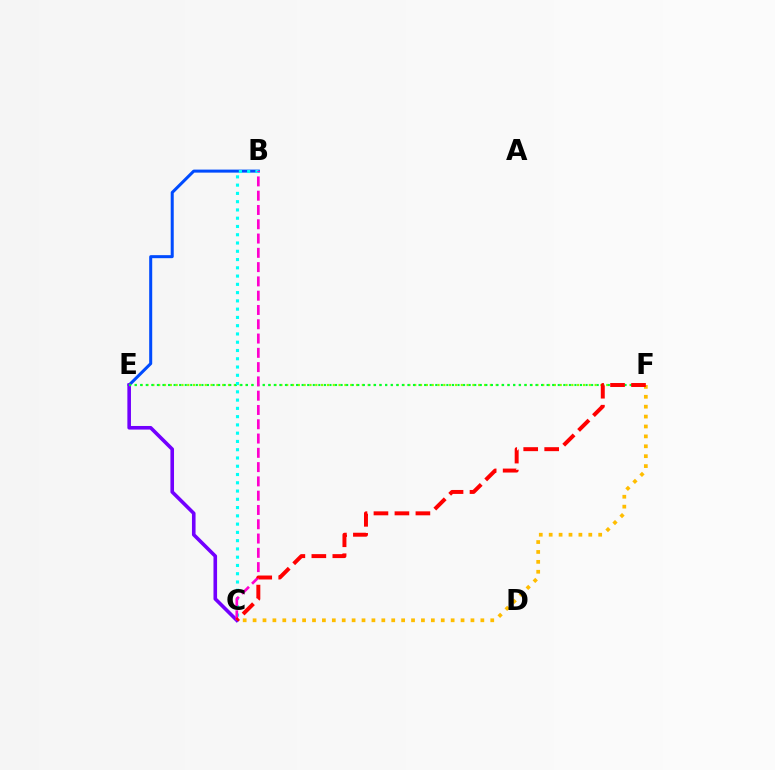{('B', 'E'): [{'color': '#004bff', 'line_style': 'solid', 'thickness': 2.18}], ('C', 'E'): [{'color': '#7200ff', 'line_style': 'solid', 'thickness': 2.59}], ('E', 'F'): [{'color': '#84ff00', 'line_style': 'dotted', 'thickness': 1.58}, {'color': '#00ff39', 'line_style': 'dotted', 'thickness': 1.51}], ('C', 'F'): [{'color': '#ffbd00', 'line_style': 'dotted', 'thickness': 2.69}, {'color': '#ff0000', 'line_style': 'dashed', 'thickness': 2.85}], ('B', 'C'): [{'color': '#00fff6', 'line_style': 'dotted', 'thickness': 2.25}, {'color': '#ff00cf', 'line_style': 'dashed', 'thickness': 1.94}]}